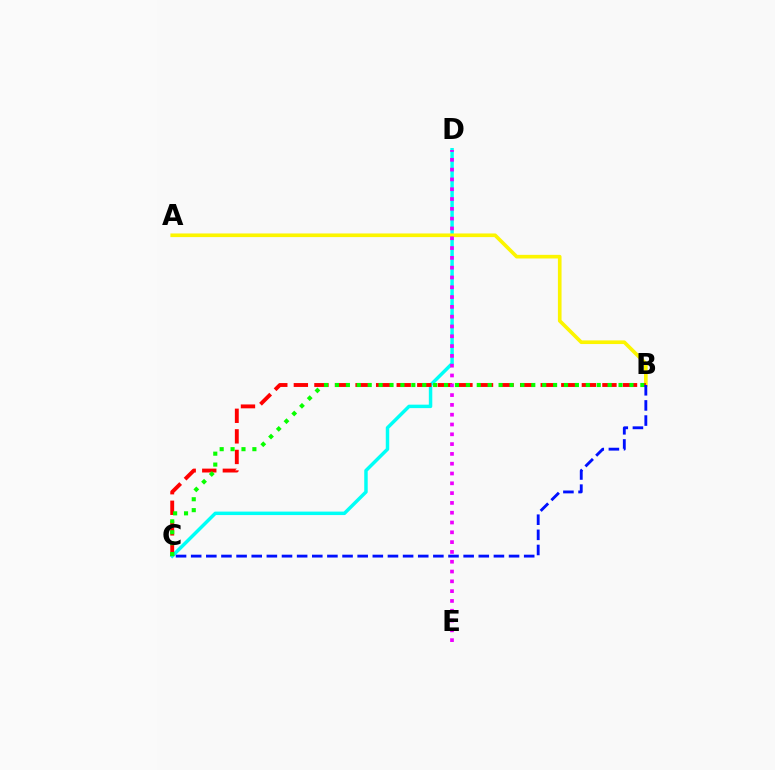{('C', 'D'): [{'color': '#00fff6', 'line_style': 'solid', 'thickness': 2.49}], ('A', 'B'): [{'color': '#fcf500', 'line_style': 'solid', 'thickness': 2.62}], ('B', 'C'): [{'color': '#ff0000', 'line_style': 'dashed', 'thickness': 2.79}, {'color': '#08ff00', 'line_style': 'dotted', 'thickness': 2.96}, {'color': '#0010ff', 'line_style': 'dashed', 'thickness': 2.06}], ('D', 'E'): [{'color': '#ee00ff', 'line_style': 'dotted', 'thickness': 2.66}]}